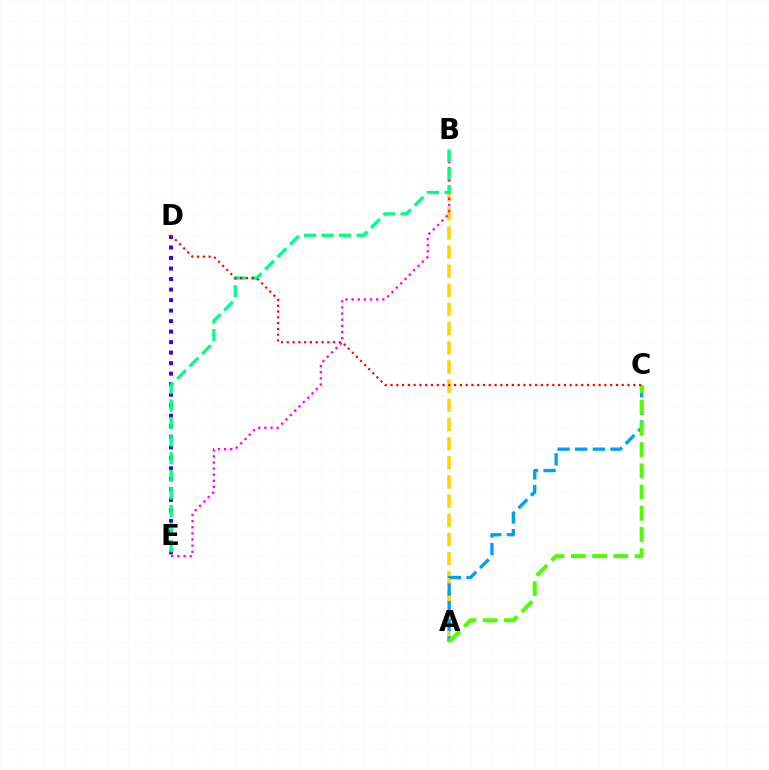{('A', 'B'): [{'color': '#ffd500', 'line_style': 'dashed', 'thickness': 2.6}], ('A', 'C'): [{'color': '#009eff', 'line_style': 'dashed', 'thickness': 2.4}, {'color': '#4fff00', 'line_style': 'dashed', 'thickness': 2.88}], ('D', 'E'): [{'color': '#3700ff', 'line_style': 'dotted', 'thickness': 2.86}], ('B', 'E'): [{'color': '#ff00ed', 'line_style': 'dotted', 'thickness': 1.67}, {'color': '#00ff86', 'line_style': 'dashed', 'thickness': 2.39}], ('C', 'D'): [{'color': '#ff0000', 'line_style': 'dotted', 'thickness': 1.57}]}